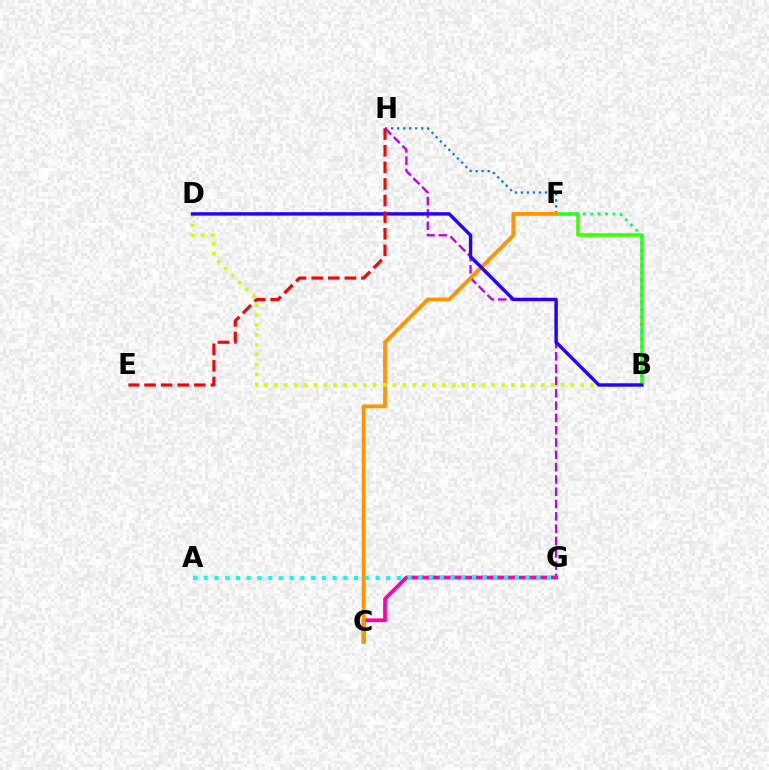{('B', 'F'): [{'color': '#3dff00', 'line_style': 'solid', 'thickness': 2.57}, {'color': '#00ff5c', 'line_style': 'dotted', 'thickness': 2.01}], ('F', 'H'): [{'color': '#0074ff', 'line_style': 'dotted', 'thickness': 1.63}], ('G', 'H'): [{'color': '#b900ff', 'line_style': 'dashed', 'thickness': 1.67}], ('C', 'G'): [{'color': '#ff00ac', 'line_style': 'solid', 'thickness': 2.7}], ('C', 'F'): [{'color': '#ff9400', 'line_style': 'solid', 'thickness': 2.72}], ('B', 'D'): [{'color': '#d1ff00', 'line_style': 'dotted', 'thickness': 2.69}, {'color': '#2500ff', 'line_style': 'solid', 'thickness': 2.45}], ('E', 'H'): [{'color': '#ff0000', 'line_style': 'dashed', 'thickness': 2.26}], ('A', 'G'): [{'color': '#00fff6', 'line_style': 'dotted', 'thickness': 2.92}]}